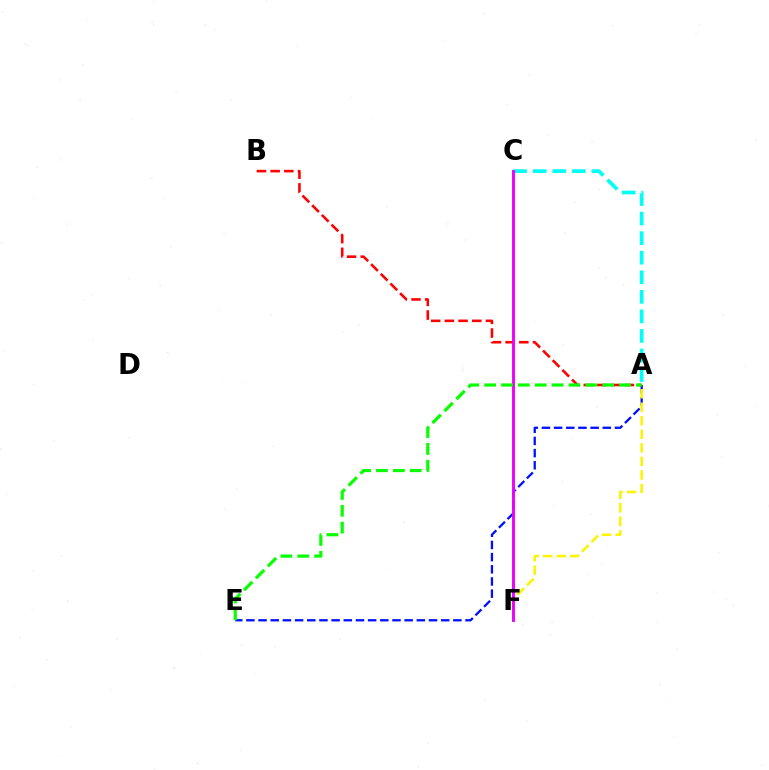{('A', 'C'): [{'color': '#00fff6', 'line_style': 'dashed', 'thickness': 2.66}], ('A', 'E'): [{'color': '#0010ff', 'line_style': 'dashed', 'thickness': 1.65}, {'color': '#08ff00', 'line_style': 'dashed', 'thickness': 2.29}], ('A', 'B'): [{'color': '#ff0000', 'line_style': 'dashed', 'thickness': 1.86}], ('A', 'F'): [{'color': '#fcf500', 'line_style': 'dashed', 'thickness': 1.84}], ('C', 'F'): [{'color': '#ee00ff', 'line_style': 'solid', 'thickness': 2.11}]}